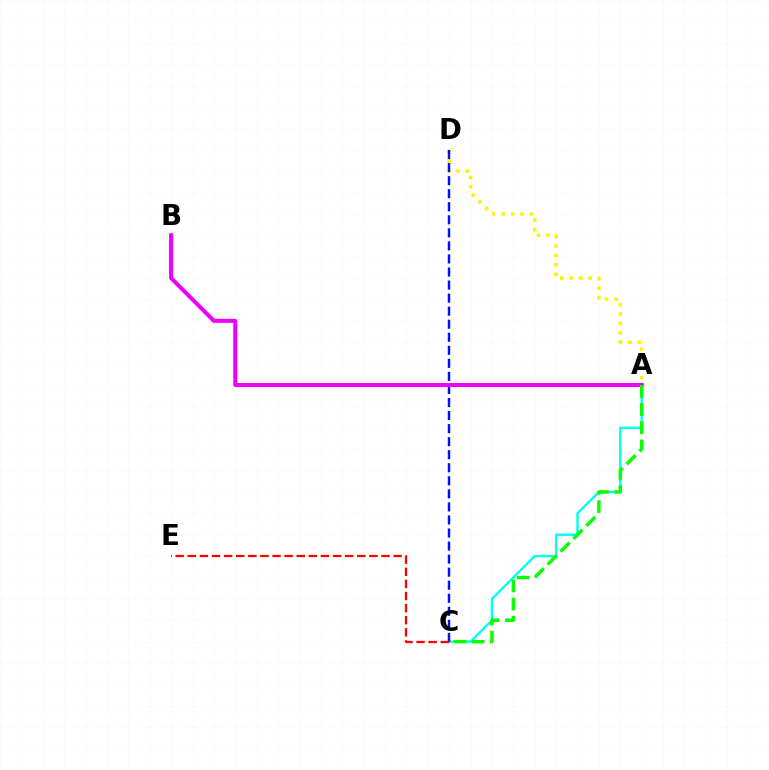{('A', 'D'): [{'color': '#fcf500', 'line_style': 'dotted', 'thickness': 2.57}], ('A', 'C'): [{'color': '#00fff6', 'line_style': 'solid', 'thickness': 1.72}, {'color': '#08ff00', 'line_style': 'dashed', 'thickness': 2.47}], ('C', 'D'): [{'color': '#0010ff', 'line_style': 'dashed', 'thickness': 1.77}], ('A', 'B'): [{'color': '#ee00ff', 'line_style': 'solid', 'thickness': 2.94}], ('C', 'E'): [{'color': '#ff0000', 'line_style': 'dashed', 'thickness': 1.64}]}